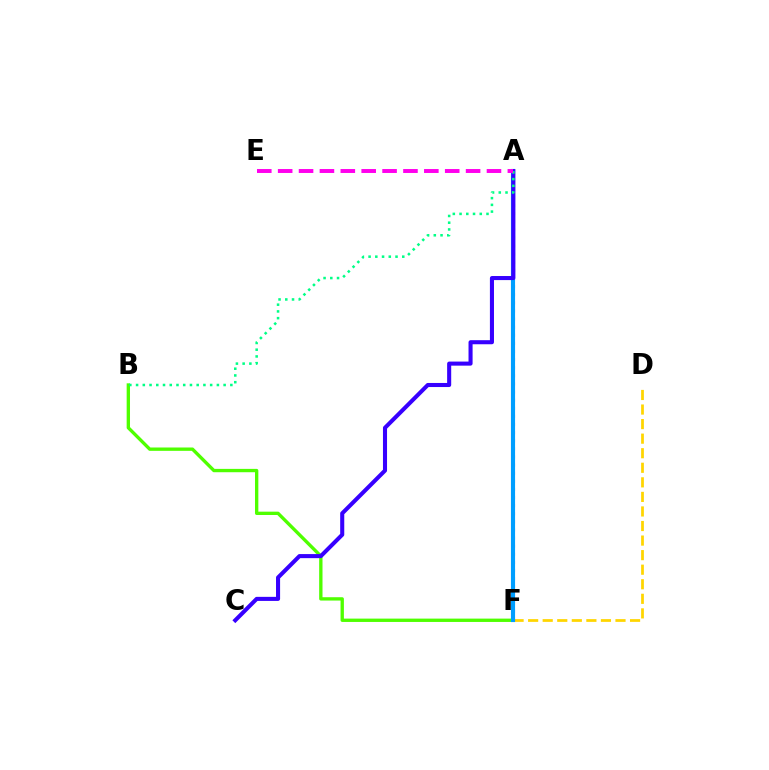{('D', 'F'): [{'color': '#ffd500', 'line_style': 'dashed', 'thickness': 1.98}], ('B', 'F'): [{'color': '#4fff00', 'line_style': 'solid', 'thickness': 2.41}], ('A', 'F'): [{'color': '#ff0000', 'line_style': 'dotted', 'thickness': 2.2}, {'color': '#009eff', 'line_style': 'solid', 'thickness': 2.97}], ('A', 'C'): [{'color': '#3700ff', 'line_style': 'solid', 'thickness': 2.93}], ('A', 'B'): [{'color': '#00ff86', 'line_style': 'dotted', 'thickness': 1.83}], ('A', 'E'): [{'color': '#ff00ed', 'line_style': 'dashed', 'thickness': 2.84}]}